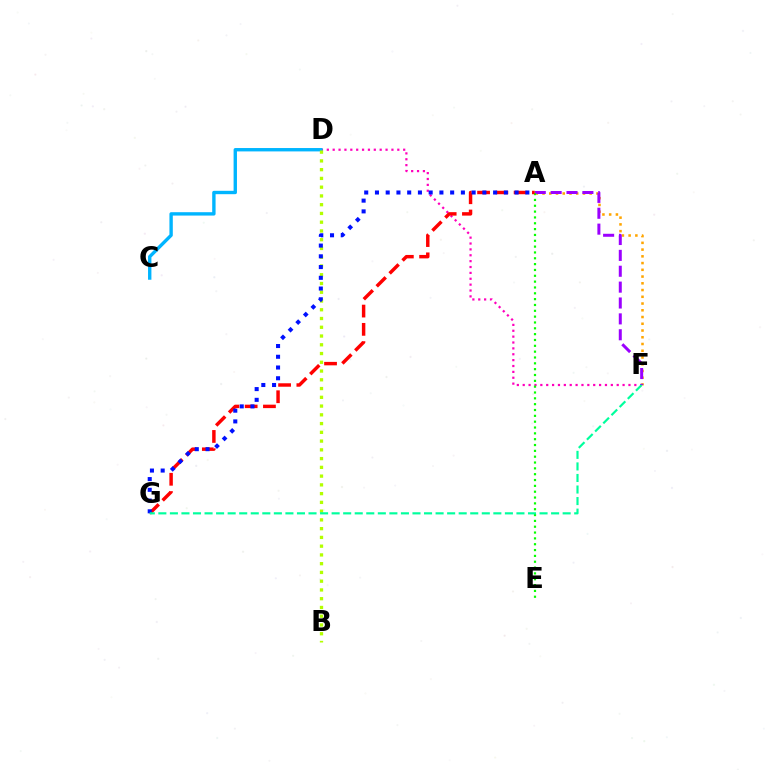{('A', 'F'): [{'color': '#ffa500', 'line_style': 'dotted', 'thickness': 1.83}, {'color': '#9b00ff', 'line_style': 'dashed', 'thickness': 2.16}], ('D', 'F'): [{'color': '#ff00bd', 'line_style': 'dotted', 'thickness': 1.6}], ('C', 'D'): [{'color': '#00b5ff', 'line_style': 'solid', 'thickness': 2.43}], ('A', 'E'): [{'color': '#08ff00', 'line_style': 'dotted', 'thickness': 1.59}], ('A', 'G'): [{'color': '#ff0000', 'line_style': 'dashed', 'thickness': 2.48}, {'color': '#0010ff', 'line_style': 'dotted', 'thickness': 2.92}], ('B', 'D'): [{'color': '#b3ff00', 'line_style': 'dotted', 'thickness': 2.38}], ('F', 'G'): [{'color': '#00ff9d', 'line_style': 'dashed', 'thickness': 1.57}]}